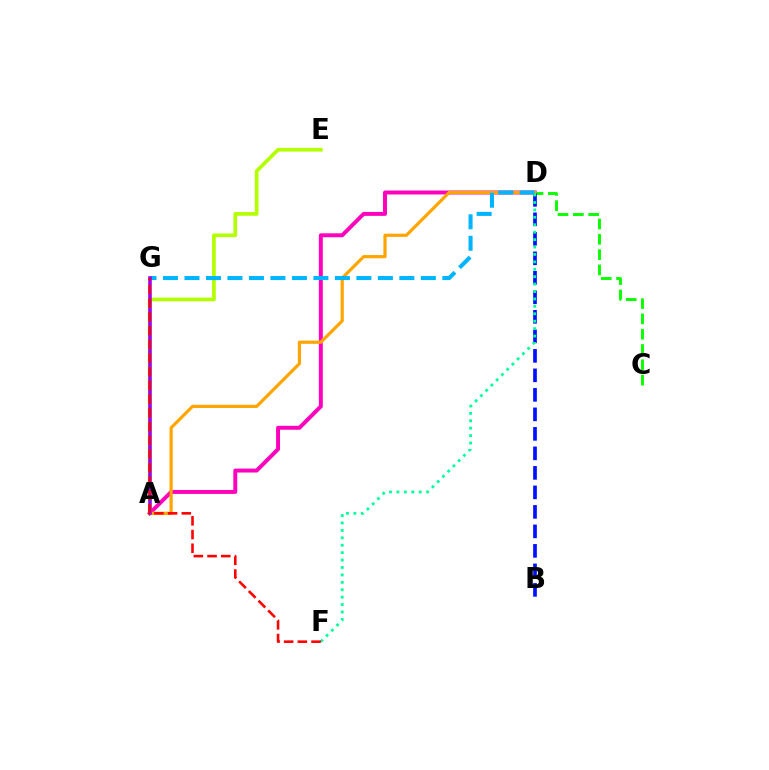{('A', 'D'): [{'color': '#ff00bd', 'line_style': 'solid', 'thickness': 2.84}, {'color': '#ffa500', 'line_style': 'solid', 'thickness': 2.3}], ('A', 'E'): [{'color': '#b3ff00', 'line_style': 'solid', 'thickness': 2.67}], ('C', 'D'): [{'color': '#08ff00', 'line_style': 'dashed', 'thickness': 2.08}], ('B', 'D'): [{'color': '#0010ff', 'line_style': 'dashed', 'thickness': 2.65}], ('D', 'G'): [{'color': '#00b5ff', 'line_style': 'dashed', 'thickness': 2.92}], ('D', 'F'): [{'color': '#00ff9d', 'line_style': 'dotted', 'thickness': 2.02}], ('A', 'G'): [{'color': '#9b00ff', 'line_style': 'solid', 'thickness': 2.54}], ('F', 'G'): [{'color': '#ff0000', 'line_style': 'dashed', 'thickness': 1.86}]}